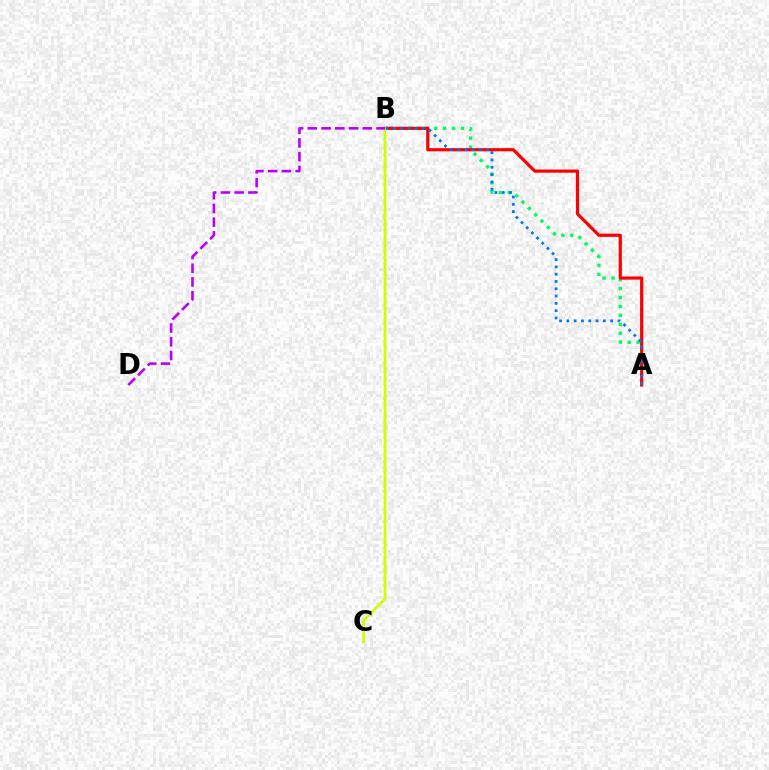{('A', 'B'): [{'color': '#00ff5c', 'line_style': 'dotted', 'thickness': 2.43}, {'color': '#ff0000', 'line_style': 'solid', 'thickness': 2.29}, {'color': '#0074ff', 'line_style': 'dotted', 'thickness': 1.98}], ('B', 'C'): [{'color': '#d1ff00', 'line_style': 'solid', 'thickness': 1.95}], ('B', 'D'): [{'color': '#b900ff', 'line_style': 'dashed', 'thickness': 1.87}]}